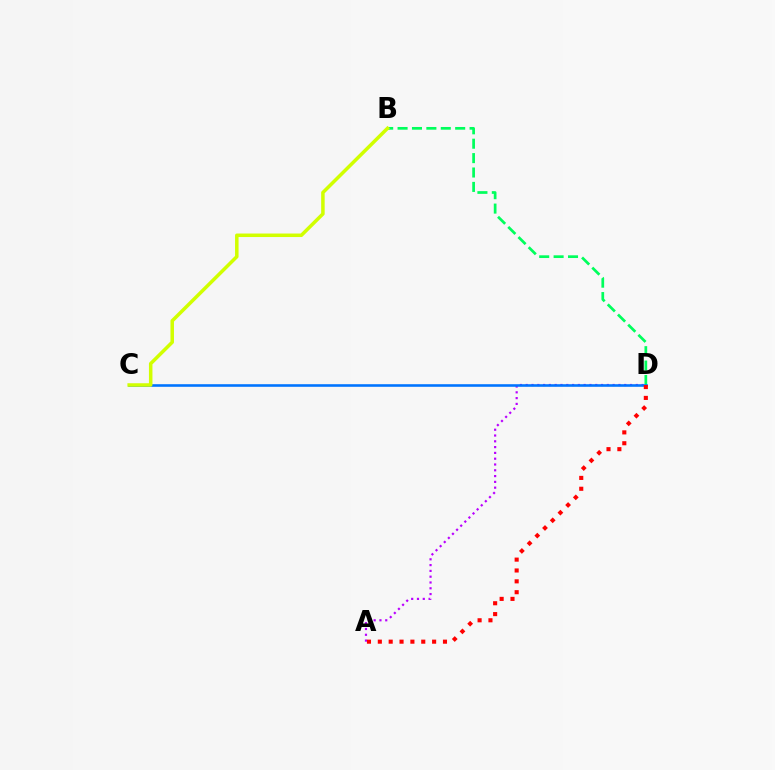{('A', 'D'): [{'color': '#b900ff', 'line_style': 'dotted', 'thickness': 1.57}, {'color': '#ff0000', 'line_style': 'dotted', 'thickness': 2.95}], ('B', 'D'): [{'color': '#00ff5c', 'line_style': 'dashed', 'thickness': 1.96}], ('C', 'D'): [{'color': '#0074ff', 'line_style': 'solid', 'thickness': 1.87}], ('B', 'C'): [{'color': '#d1ff00', 'line_style': 'solid', 'thickness': 2.53}]}